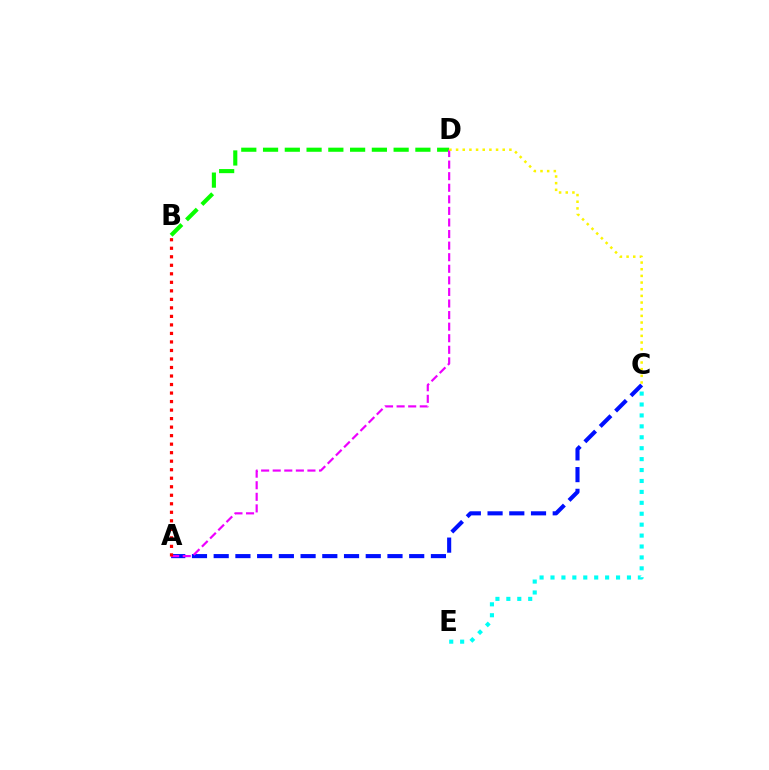{('A', 'C'): [{'color': '#0010ff', 'line_style': 'dashed', 'thickness': 2.95}], ('B', 'D'): [{'color': '#08ff00', 'line_style': 'dashed', 'thickness': 2.96}], ('A', 'D'): [{'color': '#ee00ff', 'line_style': 'dashed', 'thickness': 1.57}], ('C', 'E'): [{'color': '#00fff6', 'line_style': 'dotted', 'thickness': 2.97}], ('C', 'D'): [{'color': '#fcf500', 'line_style': 'dotted', 'thickness': 1.81}], ('A', 'B'): [{'color': '#ff0000', 'line_style': 'dotted', 'thickness': 2.31}]}